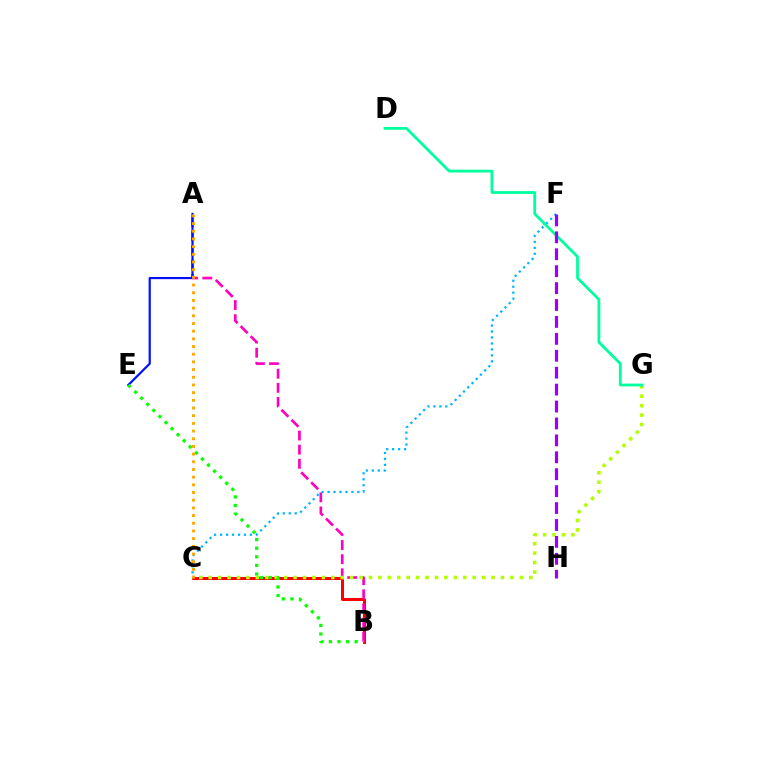{('B', 'C'): [{'color': '#ff0000', 'line_style': 'solid', 'thickness': 2.16}], ('A', 'B'): [{'color': '#ff00bd', 'line_style': 'dashed', 'thickness': 1.92}], ('C', 'G'): [{'color': '#b3ff00', 'line_style': 'dotted', 'thickness': 2.56}], ('C', 'F'): [{'color': '#00b5ff', 'line_style': 'dotted', 'thickness': 1.62}], ('D', 'G'): [{'color': '#00ff9d', 'line_style': 'solid', 'thickness': 2.0}], ('A', 'E'): [{'color': '#0010ff', 'line_style': 'solid', 'thickness': 1.57}], ('F', 'H'): [{'color': '#9b00ff', 'line_style': 'dashed', 'thickness': 2.3}], ('B', 'E'): [{'color': '#08ff00', 'line_style': 'dotted', 'thickness': 2.33}], ('A', 'C'): [{'color': '#ffa500', 'line_style': 'dotted', 'thickness': 2.09}]}